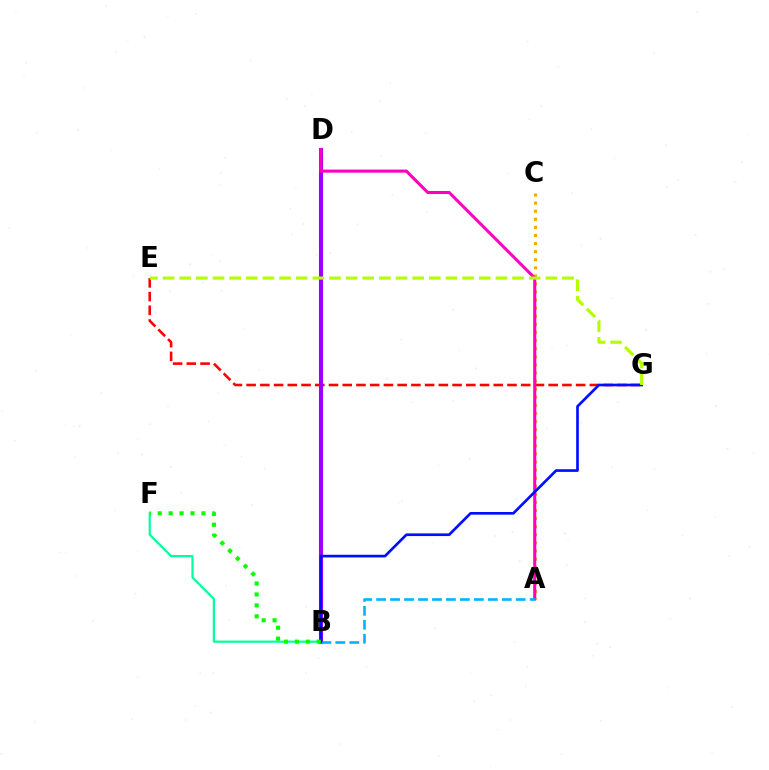{('E', 'G'): [{'color': '#ff0000', 'line_style': 'dashed', 'thickness': 1.87}, {'color': '#b3ff00', 'line_style': 'dashed', 'thickness': 2.26}], ('B', 'D'): [{'color': '#9b00ff', 'line_style': 'solid', 'thickness': 2.94}], ('A', 'C'): [{'color': '#ffa500', 'line_style': 'dotted', 'thickness': 2.2}], ('A', 'D'): [{'color': '#ff00bd', 'line_style': 'solid', 'thickness': 2.21}], ('B', 'F'): [{'color': '#00ff9d', 'line_style': 'solid', 'thickness': 1.57}, {'color': '#08ff00', 'line_style': 'dotted', 'thickness': 2.97}], ('A', 'B'): [{'color': '#00b5ff', 'line_style': 'dashed', 'thickness': 1.9}], ('B', 'G'): [{'color': '#0010ff', 'line_style': 'solid', 'thickness': 1.93}]}